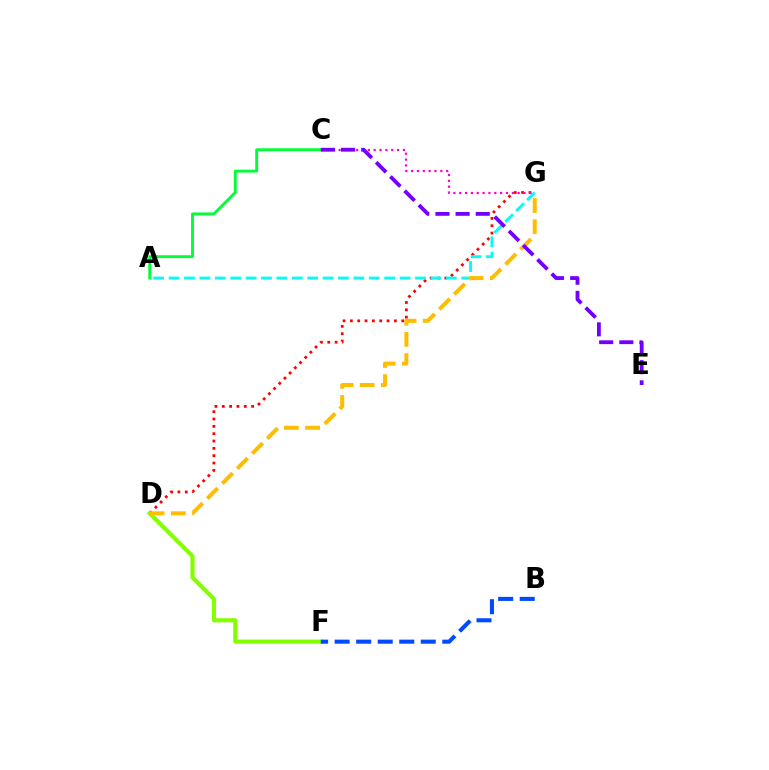{('D', 'G'): [{'color': '#ff0000', 'line_style': 'dotted', 'thickness': 1.99}, {'color': '#ffbd00', 'line_style': 'dashed', 'thickness': 2.88}], ('A', 'G'): [{'color': '#00fff6', 'line_style': 'dashed', 'thickness': 2.09}], ('D', 'F'): [{'color': '#84ff00', 'line_style': 'solid', 'thickness': 2.98}], ('B', 'F'): [{'color': '#004bff', 'line_style': 'dashed', 'thickness': 2.92}], ('C', 'G'): [{'color': '#ff00cf', 'line_style': 'dotted', 'thickness': 1.59}], ('A', 'C'): [{'color': '#00ff39', 'line_style': 'solid', 'thickness': 2.08}], ('C', 'E'): [{'color': '#7200ff', 'line_style': 'dashed', 'thickness': 2.74}]}